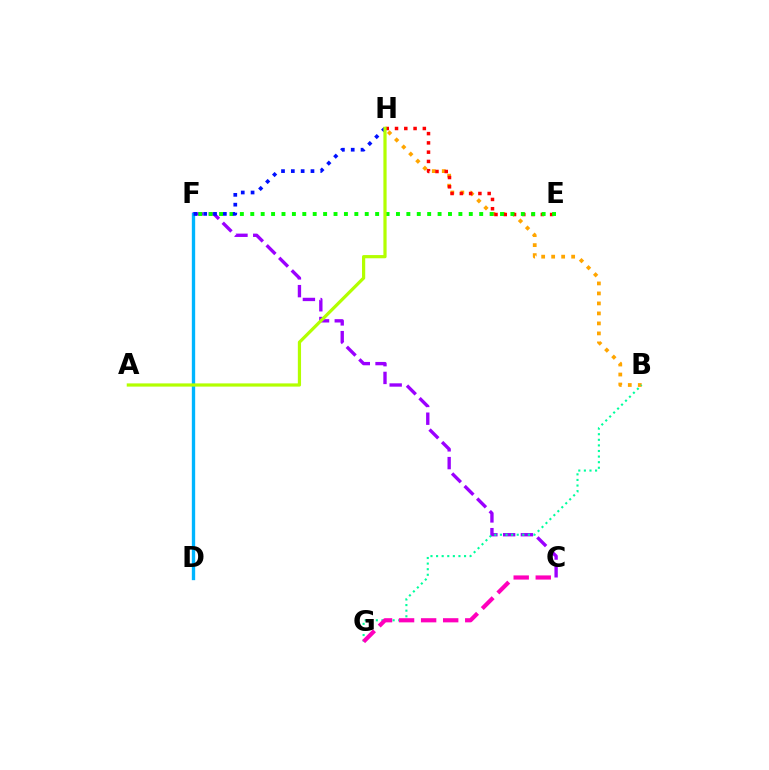{('B', 'H'): [{'color': '#ffa500', 'line_style': 'dotted', 'thickness': 2.72}], ('E', 'H'): [{'color': '#ff0000', 'line_style': 'dotted', 'thickness': 2.52}], ('C', 'F'): [{'color': '#9b00ff', 'line_style': 'dashed', 'thickness': 2.41}], ('B', 'G'): [{'color': '#00ff9d', 'line_style': 'dotted', 'thickness': 1.52}], ('D', 'F'): [{'color': '#00b5ff', 'line_style': 'solid', 'thickness': 2.4}], ('E', 'F'): [{'color': '#08ff00', 'line_style': 'dotted', 'thickness': 2.83}], ('F', 'H'): [{'color': '#0010ff', 'line_style': 'dotted', 'thickness': 2.67}], ('A', 'H'): [{'color': '#b3ff00', 'line_style': 'solid', 'thickness': 2.31}], ('C', 'G'): [{'color': '#ff00bd', 'line_style': 'dashed', 'thickness': 3.0}]}